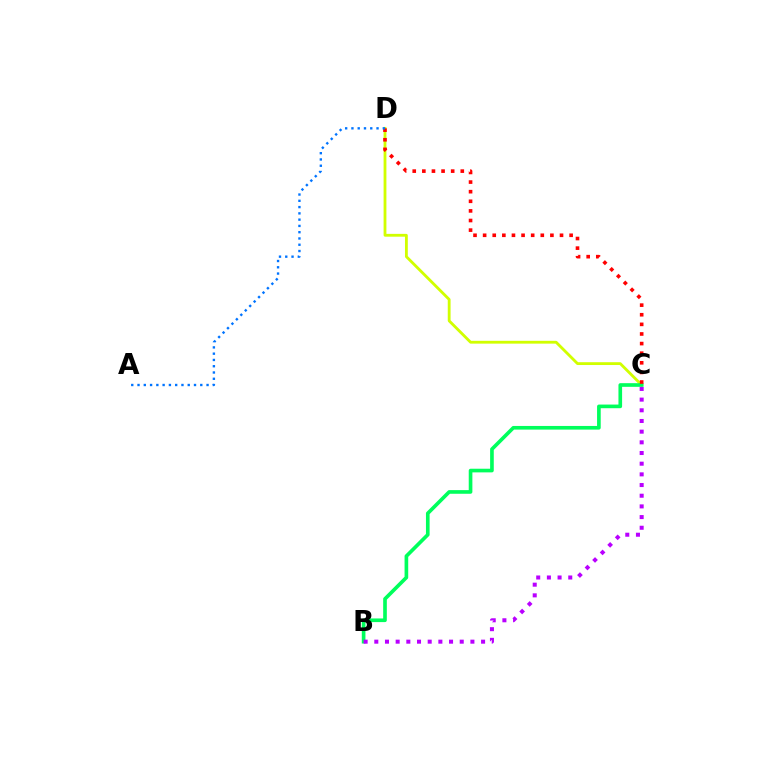{('C', 'D'): [{'color': '#d1ff00', 'line_style': 'solid', 'thickness': 2.03}, {'color': '#ff0000', 'line_style': 'dotted', 'thickness': 2.61}], ('B', 'C'): [{'color': '#00ff5c', 'line_style': 'solid', 'thickness': 2.63}, {'color': '#b900ff', 'line_style': 'dotted', 'thickness': 2.9}], ('A', 'D'): [{'color': '#0074ff', 'line_style': 'dotted', 'thickness': 1.71}]}